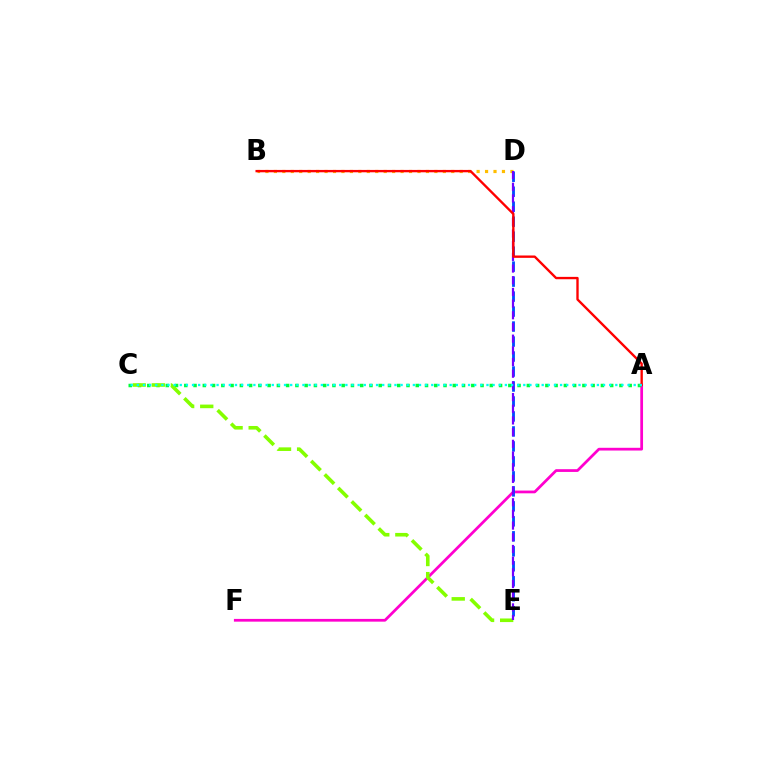{('A', 'F'): [{'color': '#ff00cf', 'line_style': 'solid', 'thickness': 1.98}], ('A', 'C'): [{'color': '#00ff39', 'line_style': 'dotted', 'thickness': 2.52}, {'color': '#00fff6', 'line_style': 'dotted', 'thickness': 1.67}], ('B', 'D'): [{'color': '#ffbd00', 'line_style': 'dotted', 'thickness': 2.3}], ('D', 'E'): [{'color': '#004bff', 'line_style': 'dashed', 'thickness': 2.04}, {'color': '#7200ff', 'line_style': 'dashed', 'thickness': 1.59}], ('C', 'E'): [{'color': '#84ff00', 'line_style': 'dashed', 'thickness': 2.59}], ('A', 'B'): [{'color': '#ff0000', 'line_style': 'solid', 'thickness': 1.7}]}